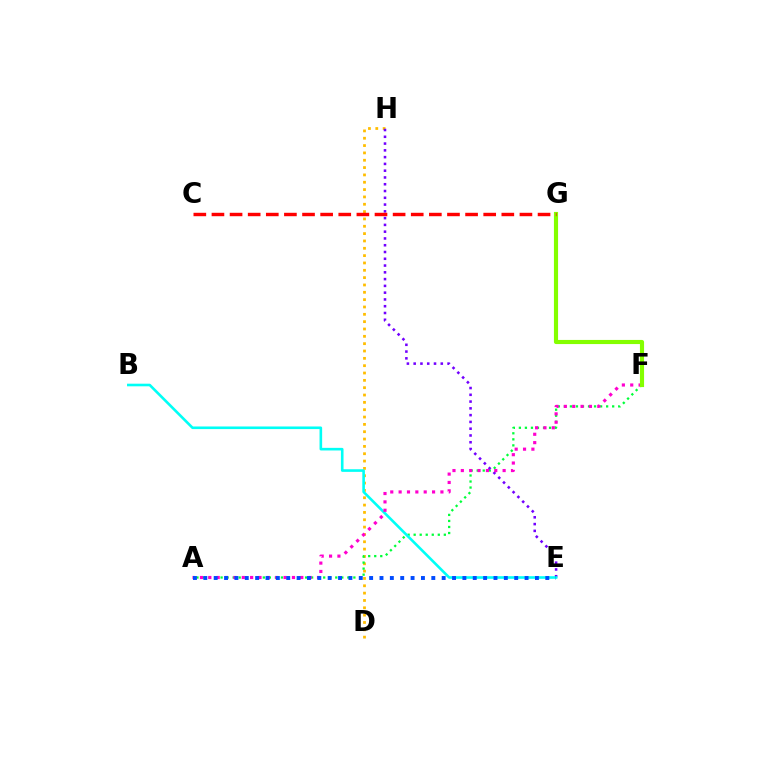{('D', 'H'): [{'color': '#ffbd00', 'line_style': 'dotted', 'thickness': 1.99}], ('A', 'F'): [{'color': '#00ff39', 'line_style': 'dotted', 'thickness': 1.64}, {'color': '#ff00cf', 'line_style': 'dotted', 'thickness': 2.27}], ('E', 'H'): [{'color': '#7200ff', 'line_style': 'dotted', 'thickness': 1.84}], ('B', 'E'): [{'color': '#00fff6', 'line_style': 'solid', 'thickness': 1.88}], ('F', 'G'): [{'color': '#84ff00', 'line_style': 'solid', 'thickness': 2.97}], ('A', 'E'): [{'color': '#004bff', 'line_style': 'dotted', 'thickness': 2.82}], ('C', 'G'): [{'color': '#ff0000', 'line_style': 'dashed', 'thickness': 2.46}]}